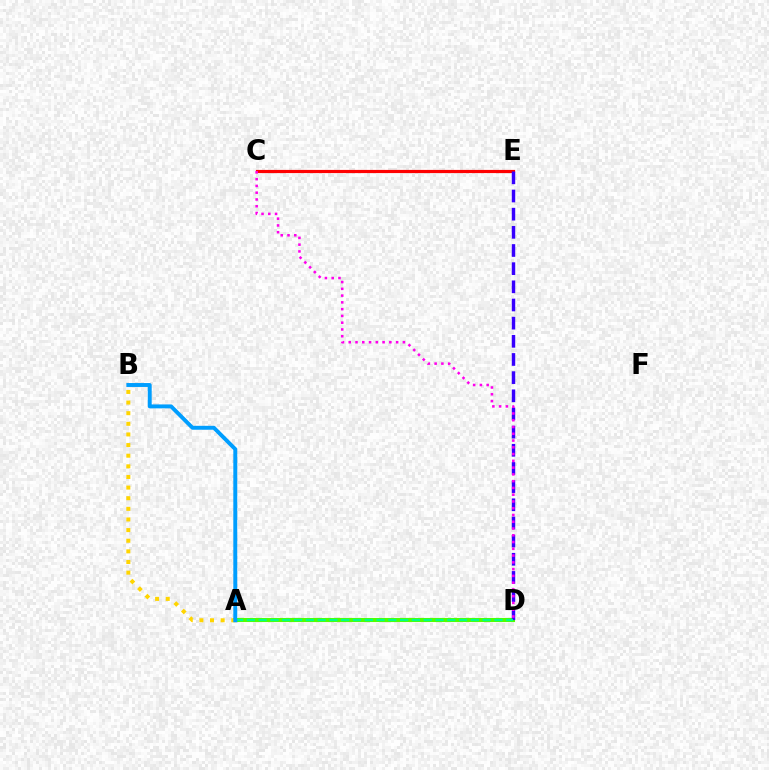{('C', 'E'): [{'color': '#ff0000', 'line_style': 'solid', 'thickness': 2.29}], ('A', 'D'): [{'color': '#4fff00', 'line_style': 'solid', 'thickness': 2.93}, {'color': '#00ff86', 'line_style': 'dashed', 'thickness': 1.6}], ('D', 'E'): [{'color': '#3700ff', 'line_style': 'dashed', 'thickness': 2.47}], ('A', 'B'): [{'color': '#ffd500', 'line_style': 'dotted', 'thickness': 2.89}, {'color': '#009eff', 'line_style': 'solid', 'thickness': 2.83}], ('C', 'D'): [{'color': '#ff00ed', 'line_style': 'dotted', 'thickness': 1.84}]}